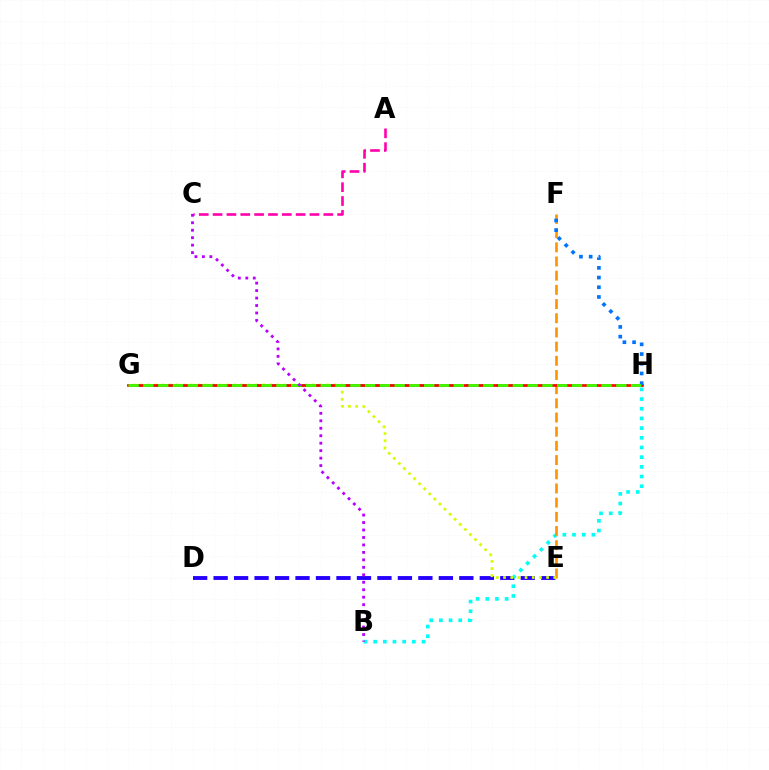{('D', 'E'): [{'color': '#2500ff', 'line_style': 'dashed', 'thickness': 2.78}], ('G', 'H'): [{'color': '#00ff5c', 'line_style': 'dashed', 'thickness': 2.06}, {'color': '#ff0000', 'line_style': 'solid', 'thickness': 1.93}, {'color': '#3dff00', 'line_style': 'dashed', 'thickness': 2.01}], ('B', 'H'): [{'color': '#00fff6', 'line_style': 'dotted', 'thickness': 2.63}], ('E', 'F'): [{'color': '#ff9400', 'line_style': 'dashed', 'thickness': 1.93}], ('E', 'G'): [{'color': '#d1ff00', 'line_style': 'dotted', 'thickness': 1.95}], ('F', 'H'): [{'color': '#0074ff', 'line_style': 'dotted', 'thickness': 2.64}], ('A', 'C'): [{'color': '#ff00ac', 'line_style': 'dashed', 'thickness': 1.88}], ('B', 'C'): [{'color': '#b900ff', 'line_style': 'dotted', 'thickness': 2.03}]}